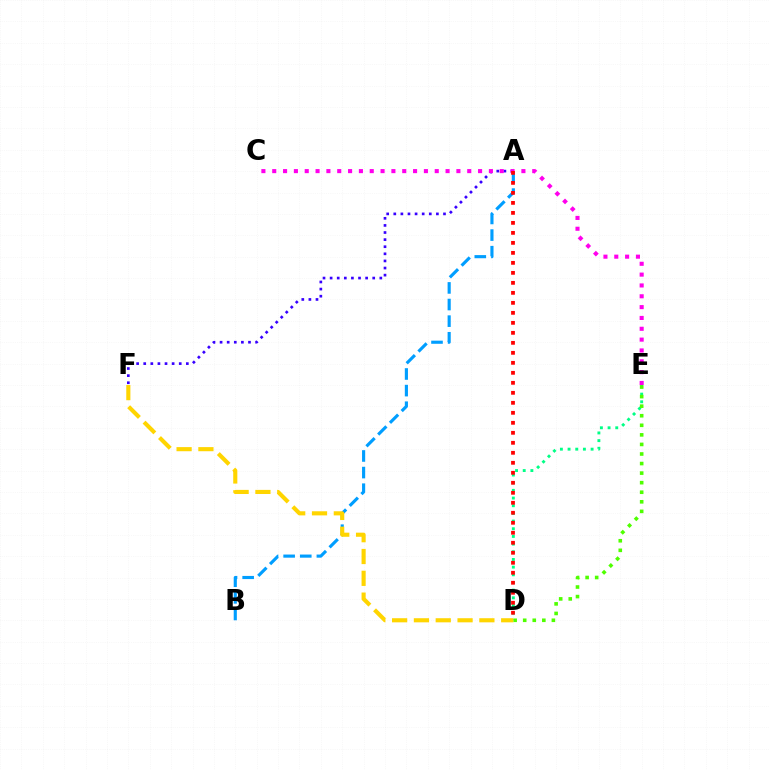{('D', 'E'): [{'color': '#00ff86', 'line_style': 'dotted', 'thickness': 2.09}, {'color': '#4fff00', 'line_style': 'dotted', 'thickness': 2.6}], ('A', 'B'): [{'color': '#009eff', 'line_style': 'dashed', 'thickness': 2.26}], ('A', 'F'): [{'color': '#3700ff', 'line_style': 'dotted', 'thickness': 1.93}], ('C', 'E'): [{'color': '#ff00ed', 'line_style': 'dotted', 'thickness': 2.94}], ('D', 'F'): [{'color': '#ffd500', 'line_style': 'dashed', 'thickness': 2.96}], ('A', 'D'): [{'color': '#ff0000', 'line_style': 'dotted', 'thickness': 2.72}]}